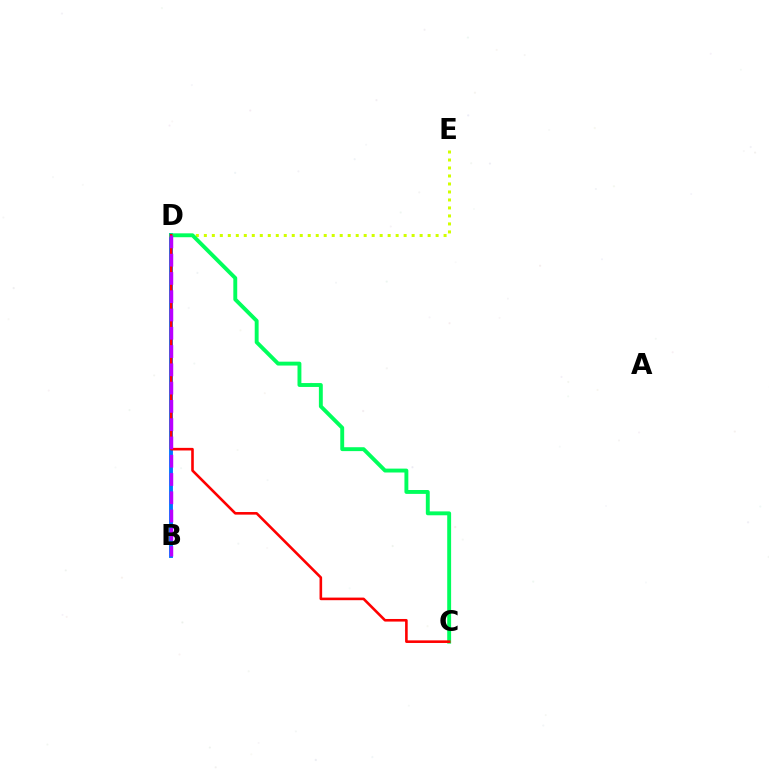{('D', 'E'): [{'color': '#d1ff00', 'line_style': 'dotted', 'thickness': 2.17}], ('B', 'D'): [{'color': '#0074ff', 'line_style': 'solid', 'thickness': 2.78}, {'color': '#b900ff', 'line_style': 'dashed', 'thickness': 2.48}], ('C', 'D'): [{'color': '#00ff5c', 'line_style': 'solid', 'thickness': 2.8}, {'color': '#ff0000', 'line_style': 'solid', 'thickness': 1.87}]}